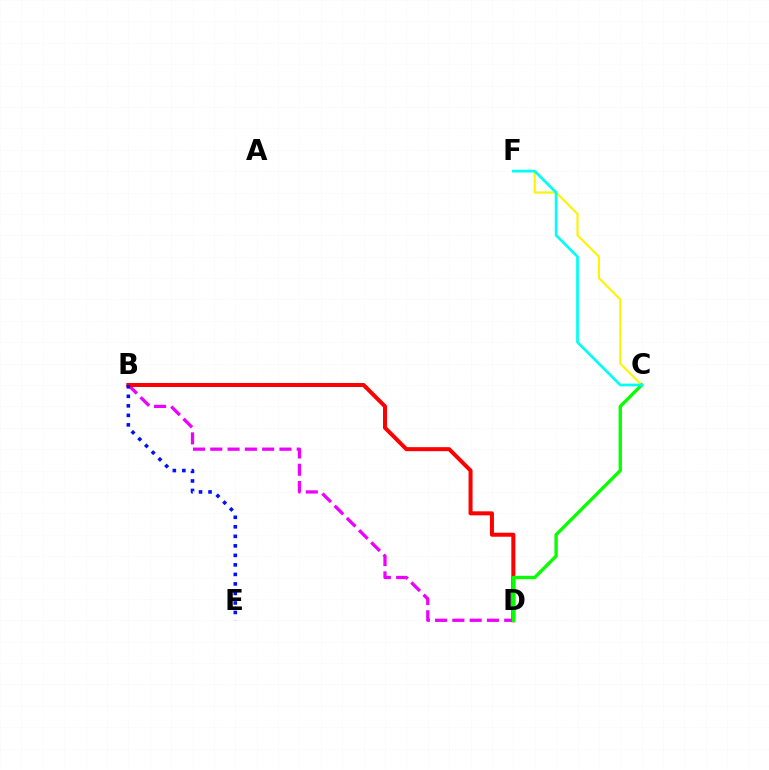{('C', 'F'): [{'color': '#fcf500', 'line_style': 'solid', 'thickness': 1.53}, {'color': '#00fff6', 'line_style': 'solid', 'thickness': 1.96}], ('B', 'D'): [{'color': '#ee00ff', 'line_style': 'dashed', 'thickness': 2.35}, {'color': '#ff0000', 'line_style': 'solid', 'thickness': 2.88}], ('B', 'E'): [{'color': '#0010ff', 'line_style': 'dotted', 'thickness': 2.59}], ('C', 'D'): [{'color': '#08ff00', 'line_style': 'solid', 'thickness': 2.42}]}